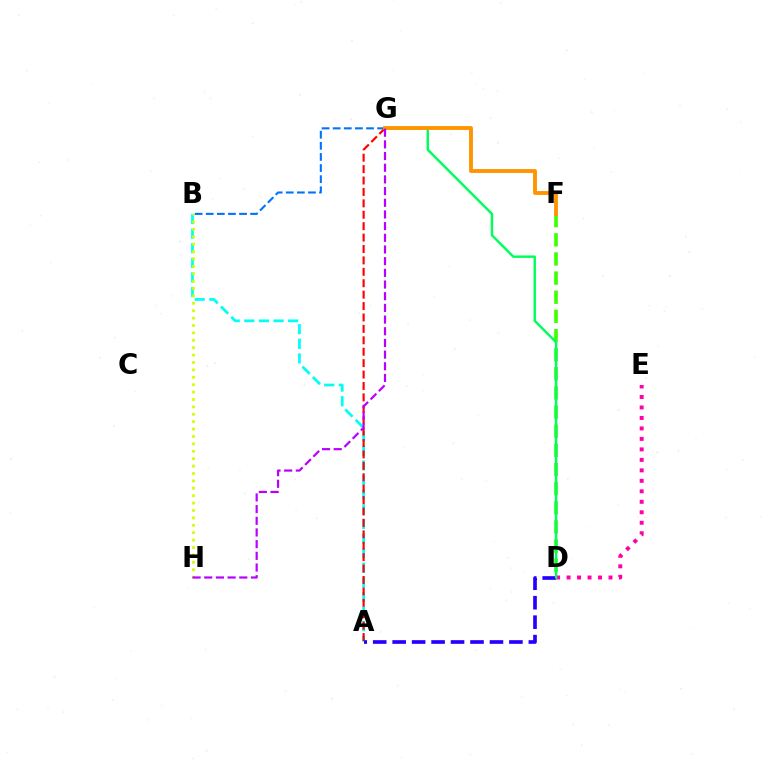{('A', 'B'): [{'color': '#00fff6', 'line_style': 'dashed', 'thickness': 1.99}], ('D', 'F'): [{'color': '#3dff00', 'line_style': 'dashed', 'thickness': 2.6}], ('D', 'E'): [{'color': '#ff00ac', 'line_style': 'dotted', 'thickness': 2.85}], ('A', 'D'): [{'color': '#2500ff', 'line_style': 'dashed', 'thickness': 2.64}], ('B', 'G'): [{'color': '#0074ff', 'line_style': 'dashed', 'thickness': 1.51}], ('D', 'G'): [{'color': '#00ff5c', 'line_style': 'solid', 'thickness': 1.76}], ('B', 'H'): [{'color': '#d1ff00', 'line_style': 'dotted', 'thickness': 2.01}], ('A', 'G'): [{'color': '#ff0000', 'line_style': 'dashed', 'thickness': 1.55}], ('F', 'G'): [{'color': '#ff9400', 'line_style': 'solid', 'thickness': 2.77}], ('G', 'H'): [{'color': '#b900ff', 'line_style': 'dashed', 'thickness': 1.59}]}